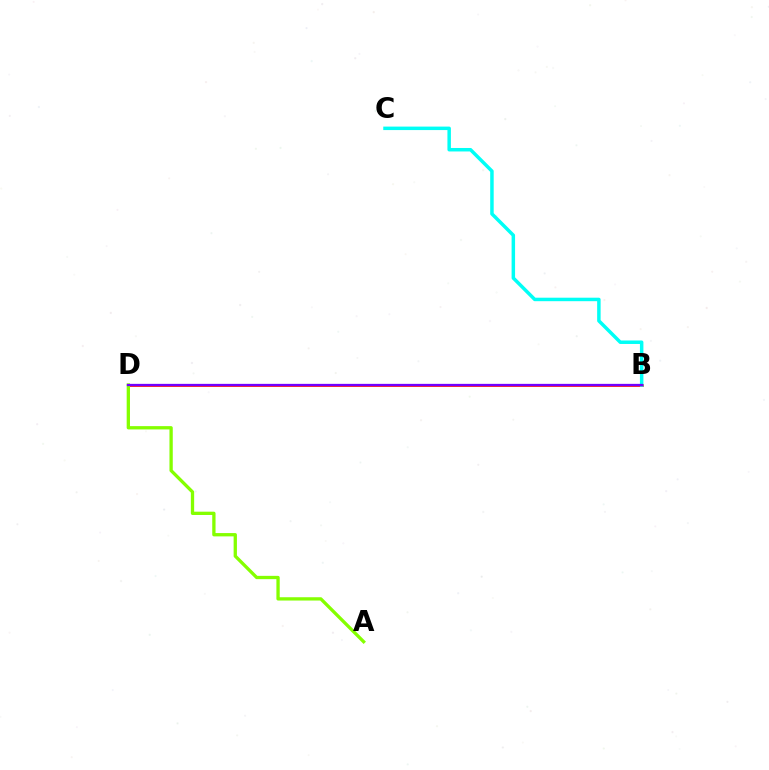{('B', 'D'): [{'color': '#ff0000', 'line_style': 'solid', 'thickness': 1.9}, {'color': '#7200ff', 'line_style': 'solid', 'thickness': 1.64}], ('A', 'D'): [{'color': '#84ff00', 'line_style': 'solid', 'thickness': 2.38}], ('B', 'C'): [{'color': '#00fff6', 'line_style': 'solid', 'thickness': 2.51}]}